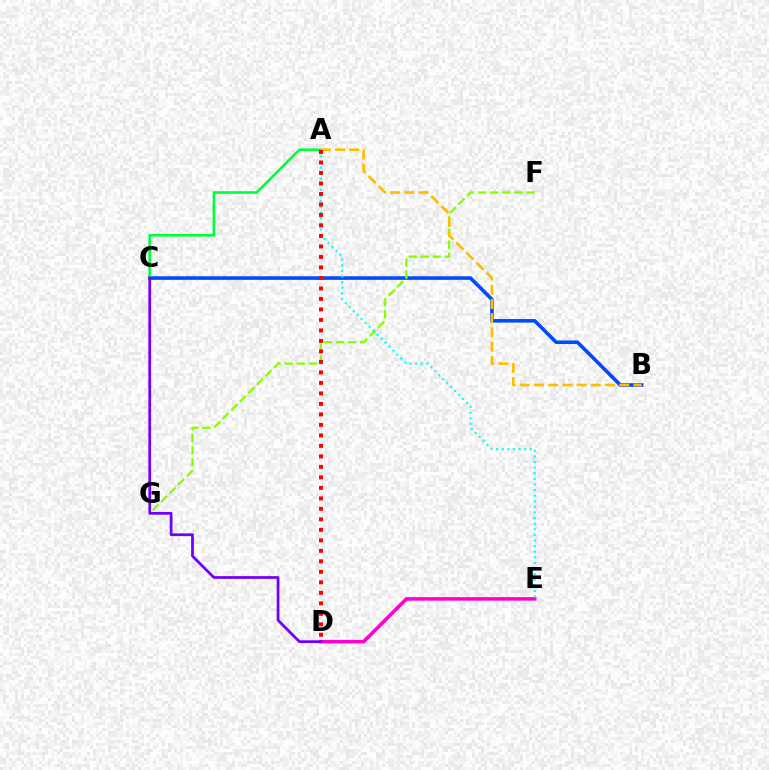{('B', 'C'): [{'color': '#004bff', 'line_style': 'solid', 'thickness': 2.59}], ('D', 'E'): [{'color': '#ff00cf', 'line_style': 'solid', 'thickness': 2.54}], ('A', 'C'): [{'color': '#00ff39', 'line_style': 'solid', 'thickness': 1.88}], ('F', 'G'): [{'color': '#84ff00', 'line_style': 'dashed', 'thickness': 1.64}], ('A', 'E'): [{'color': '#00fff6', 'line_style': 'dotted', 'thickness': 1.52}], ('A', 'B'): [{'color': '#ffbd00', 'line_style': 'dashed', 'thickness': 1.93}], ('A', 'D'): [{'color': '#ff0000', 'line_style': 'dotted', 'thickness': 2.85}], ('C', 'D'): [{'color': '#7200ff', 'line_style': 'solid', 'thickness': 1.99}]}